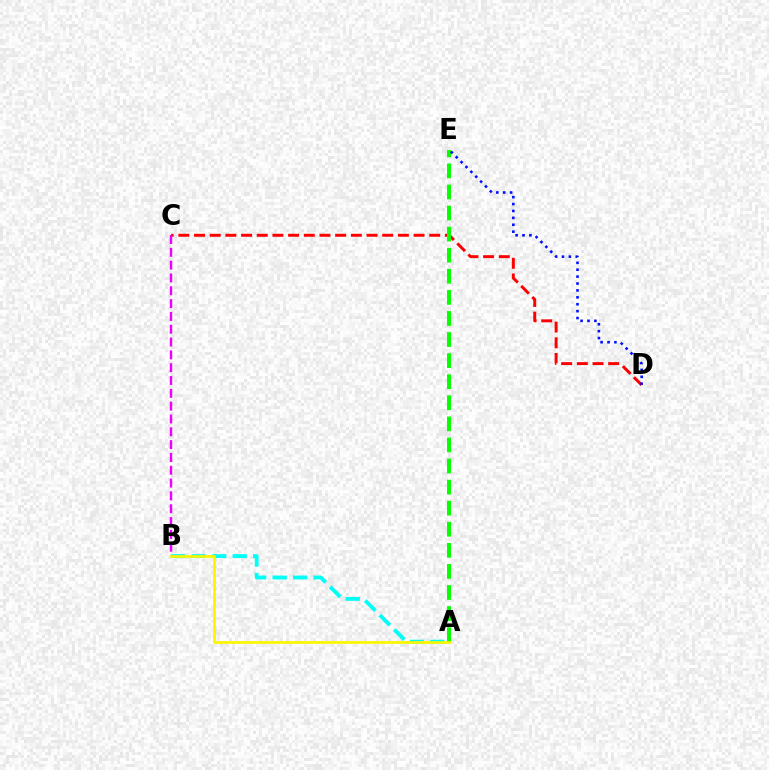{('C', 'D'): [{'color': '#ff0000', 'line_style': 'dashed', 'thickness': 2.13}], ('B', 'C'): [{'color': '#ee00ff', 'line_style': 'dashed', 'thickness': 1.74}], ('A', 'B'): [{'color': '#00fff6', 'line_style': 'dashed', 'thickness': 2.78}, {'color': '#fcf500', 'line_style': 'solid', 'thickness': 1.94}], ('A', 'E'): [{'color': '#08ff00', 'line_style': 'dashed', 'thickness': 2.86}], ('D', 'E'): [{'color': '#0010ff', 'line_style': 'dotted', 'thickness': 1.87}]}